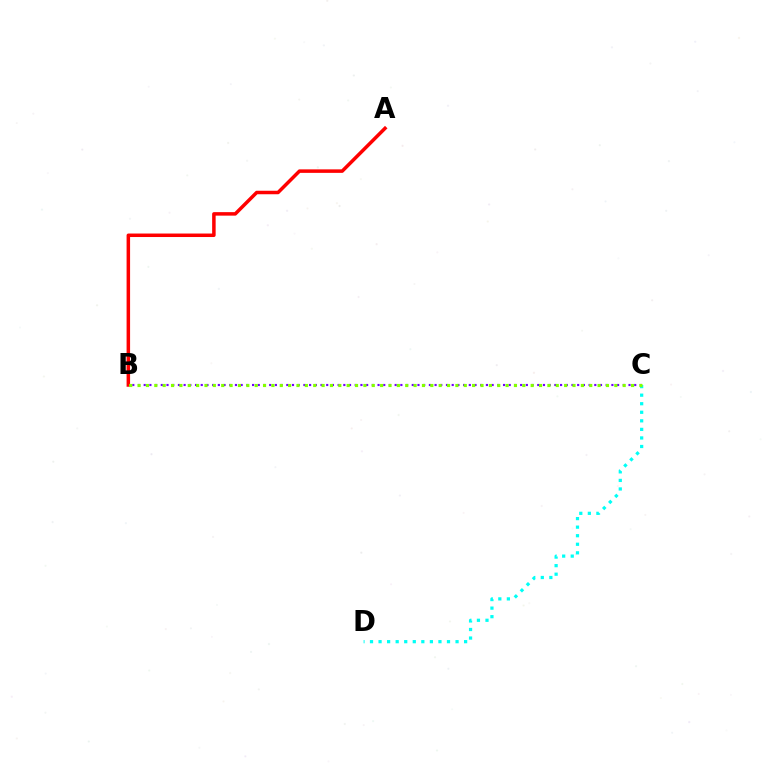{('C', 'D'): [{'color': '#00fff6', 'line_style': 'dotted', 'thickness': 2.32}], ('B', 'C'): [{'color': '#7200ff', 'line_style': 'dotted', 'thickness': 1.55}, {'color': '#84ff00', 'line_style': 'dotted', 'thickness': 2.27}], ('A', 'B'): [{'color': '#ff0000', 'line_style': 'solid', 'thickness': 2.52}]}